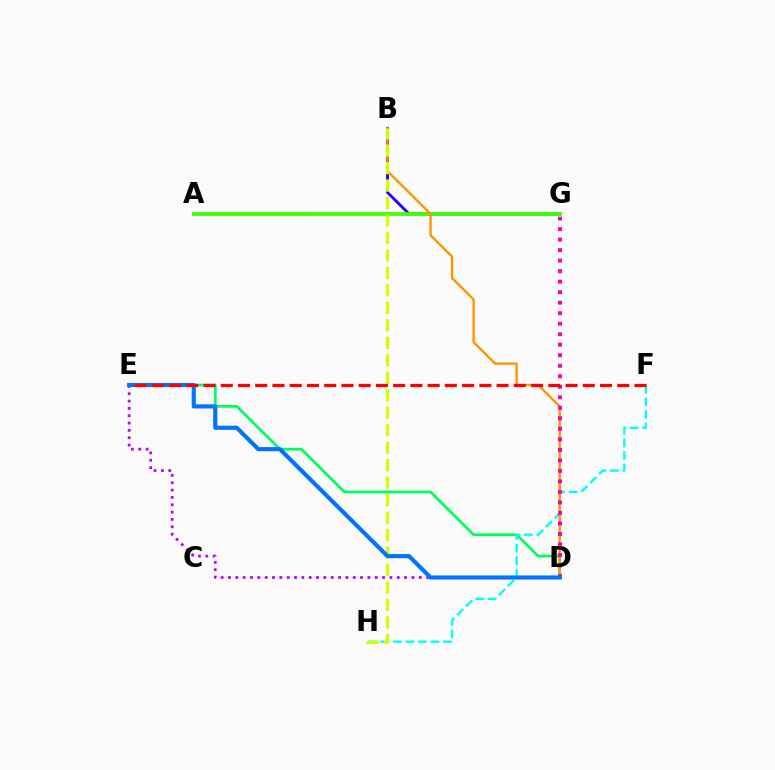{('B', 'G'): [{'color': '#2500ff', 'line_style': 'solid', 'thickness': 2.06}], ('D', 'E'): [{'color': '#00ff5c', 'line_style': 'solid', 'thickness': 1.99}, {'color': '#b900ff', 'line_style': 'dotted', 'thickness': 1.99}, {'color': '#0074ff', 'line_style': 'solid', 'thickness': 2.98}], ('A', 'G'): [{'color': '#3dff00', 'line_style': 'solid', 'thickness': 2.72}], ('F', 'H'): [{'color': '#00fff6', 'line_style': 'dashed', 'thickness': 1.7}], ('B', 'D'): [{'color': '#ff9400', 'line_style': 'solid', 'thickness': 1.7}], ('B', 'H'): [{'color': '#d1ff00', 'line_style': 'dashed', 'thickness': 2.37}], ('D', 'G'): [{'color': '#ff00ac', 'line_style': 'dotted', 'thickness': 2.86}], ('E', 'F'): [{'color': '#ff0000', 'line_style': 'dashed', 'thickness': 2.34}]}